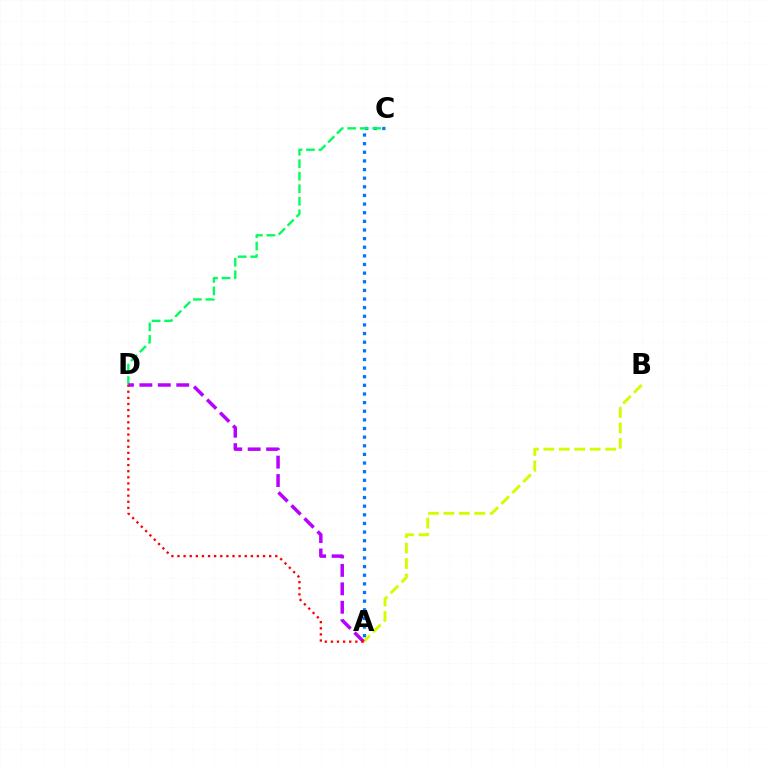{('A', 'C'): [{'color': '#0074ff', 'line_style': 'dotted', 'thickness': 2.35}], ('C', 'D'): [{'color': '#00ff5c', 'line_style': 'dashed', 'thickness': 1.7}], ('A', 'B'): [{'color': '#d1ff00', 'line_style': 'dashed', 'thickness': 2.1}], ('A', 'D'): [{'color': '#b900ff', 'line_style': 'dashed', 'thickness': 2.5}, {'color': '#ff0000', 'line_style': 'dotted', 'thickness': 1.66}]}